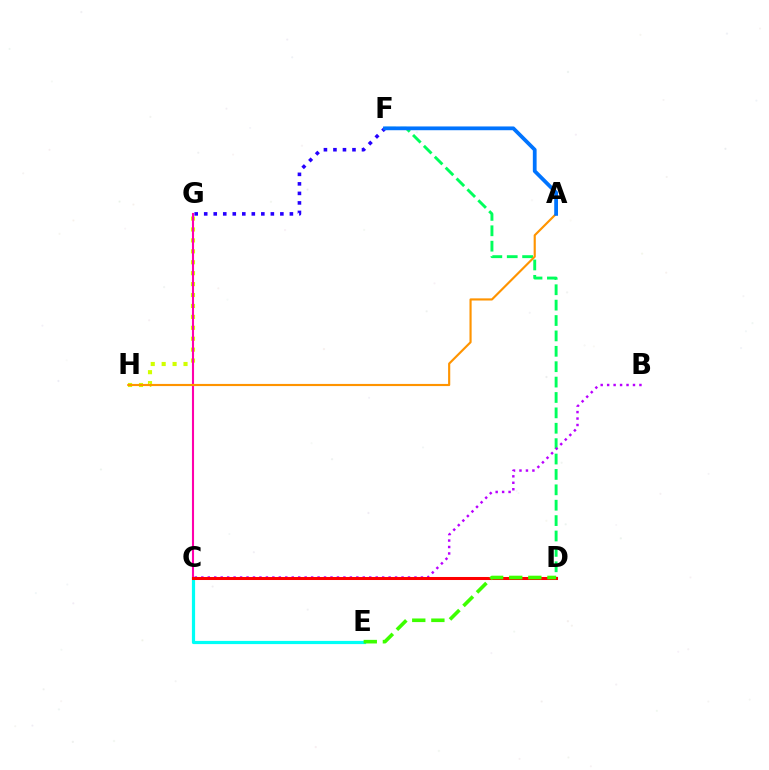{('D', 'F'): [{'color': '#00ff5c', 'line_style': 'dashed', 'thickness': 2.09}], ('B', 'C'): [{'color': '#b900ff', 'line_style': 'dotted', 'thickness': 1.75}], ('G', 'H'): [{'color': '#d1ff00', 'line_style': 'dotted', 'thickness': 2.97}], ('C', 'E'): [{'color': '#00fff6', 'line_style': 'solid', 'thickness': 2.3}], ('C', 'G'): [{'color': '#ff00ac', 'line_style': 'solid', 'thickness': 1.51}], ('A', 'H'): [{'color': '#ff9400', 'line_style': 'solid', 'thickness': 1.55}], ('F', 'G'): [{'color': '#2500ff', 'line_style': 'dotted', 'thickness': 2.59}], ('C', 'D'): [{'color': '#ff0000', 'line_style': 'solid', 'thickness': 2.18}], ('A', 'F'): [{'color': '#0074ff', 'line_style': 'solid', 'thickness': 2.72}], ('D', 'E'): [{'color': '#3dff00', 'line_style': 'dashed', 'thickness': 2.6}]}